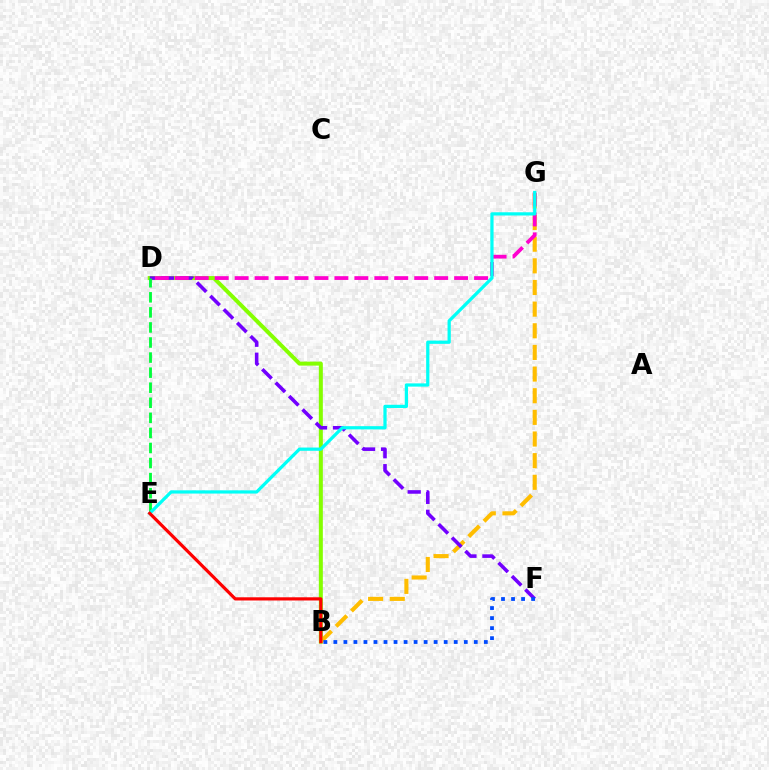{('B', 'D'): [{'color': '#84ff00', 'line_style': 'solid', 'thickness': 2.88}], ('B', 'G'): [{'color': '#ffbd00', 'line_style': 'dashed', 'thickness': 2.94}], ('D', 'F'): [{'color': '#7200ff', 'line_style': 'dashed', 'thickness': 2.58}], ('B', 'F'): [{'color': '#004bff', 'line_style': 'dotted', 'thickness': 2.73}], ('D', 'G'): [{'color': '#ff00cf', 'line_style': 'dashed', 'thickness': 2.71}], ('D', 'E'): [{'color': '#00ff39', 'line_style': 'dashed', 'thickness': 2.05}], ('E', 'G'): [{'color': '#00fff6', 'line_style': 'solid', 'thickness': 2.33}], ('B', 'E'): [{'color': '#ff0000', 'line_style': 'solid', 'thickness': 2.3}]}